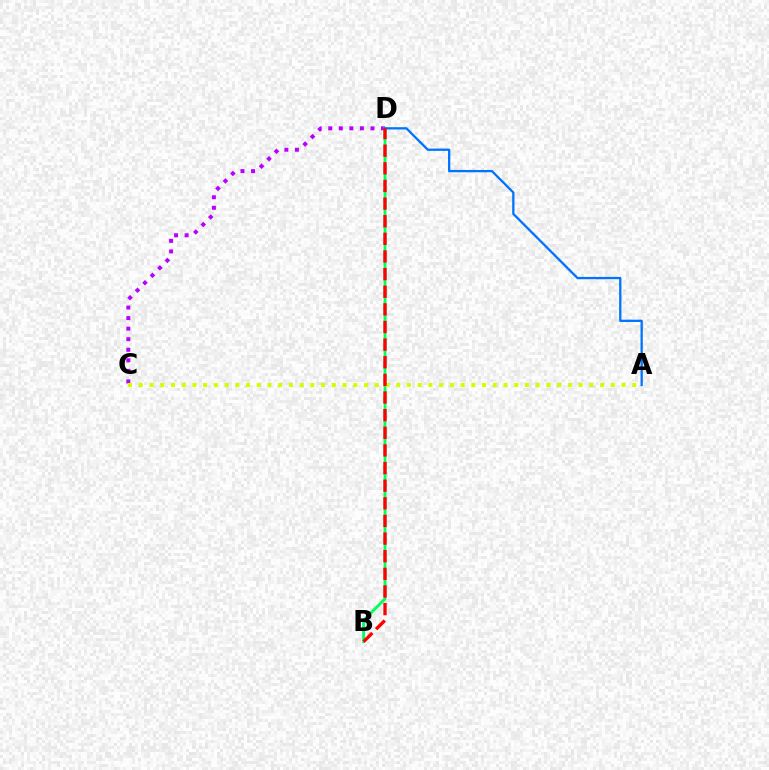{('C', 'D'): [{'color': '#b900ff', 'line_style': 'dotted', 'thickness': 2.87}], ('B', 'D'): [{'color': '#00ff5c', 'line_style': 'solid', 'thickness': 2.05}, {'color': '#ff0000', 'line_style': 'dashed', 'thickness': 2.4}], ('A', 'D'): [{'color': '#0074ff', 'line_style': 'solid', 'thickness': 1.65}], ('A', 'C'): [{'color': '#d1ff00', 'line_style': 'dotted', 'thickness': 2.91}]}